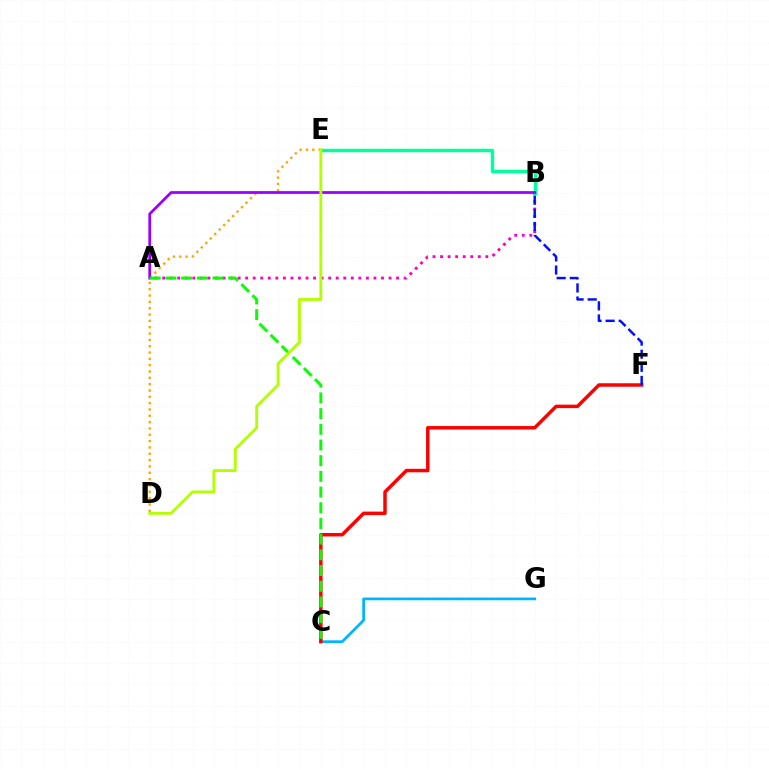{('A', 'B'): [{'color': '#ff00bd', 'line_style': 'dotted', 'thickness': 2.05}, {'color': '#9b00ff', 'line_style': 'solid', 'thickness': 1.98}], ('C', 'G'): [{'color': '#00b5ff', 'line_style': 'solid', 'thickness': 1.96}], ('C', 'F'): [{'color': '#ff0000', 'line_style': 'solid', 'thickness': 2.5}], ('B', 'E'): [{'color': '#00ff9d', 'line_style': 'solid', 'thickness': 2.47}], ('D', 'E'): [{'color': '#ffa500', 'line_style': 'dotted', 'thickness': 1.72}, {'color': '#b3ff00', 'line_style': 'solid', 'thickness': 2.05}], ('B', 'F'): [{'color': '#0010ff', 'line_style': 'dashed', 'thickness': 1.78}], ('A', 'C'): [{'color': '#08ff00', 'line_style': 'dashed', 'thickness': 2.13}]}